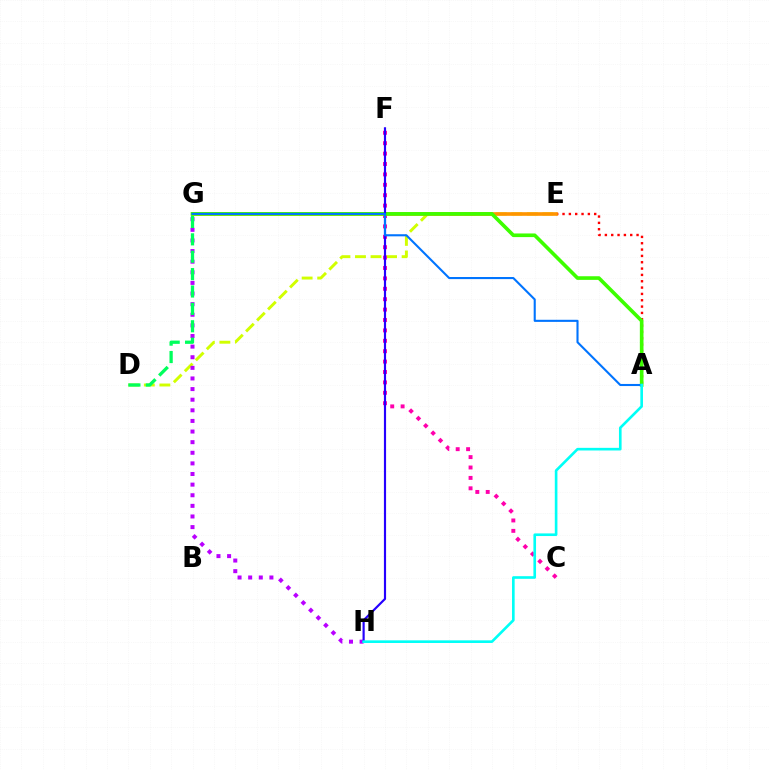{('D', 'E'): [{'color': '#d1ff00', 'line_style': 'dashed', 'thickness': 2.11}], ('A', 'E'): [{'color': '#ff0000', 'line_style': 'dotted', 'thickness': 1.72}], ('C', 'F'): [{'color': '#ff00ac', 'line_style': 'dotted', 'thickness': 2.83}], ('G', 'H'): [{'color': '#b900ff', 'line_style': 'dotted', 'thickness': 2.88}], ('E', 'G'): [{'color': '#ff9400', 'line_style': 'solid', 'thickness': 2.62}], ('A', 'G'): [{'color': '#3dff00', 'line_style': 'solid', 'thickness': 2.62}, {'color': '#0074ff', 'line_style': 'solid', 'thickness': 1.51}], ('D', 'G'): [{'color': '#00ff5c', 'line_style': 'dashed', 'thickness': 2.36}], ('F', 'H'): [{'color': '#2500ff', 'line_style': 'solid', 'thickness': 1.56}], ('A', 'H'): [{'color': '#00fff6', 'line_style': 'solid', 'thickness': 1.9}]}